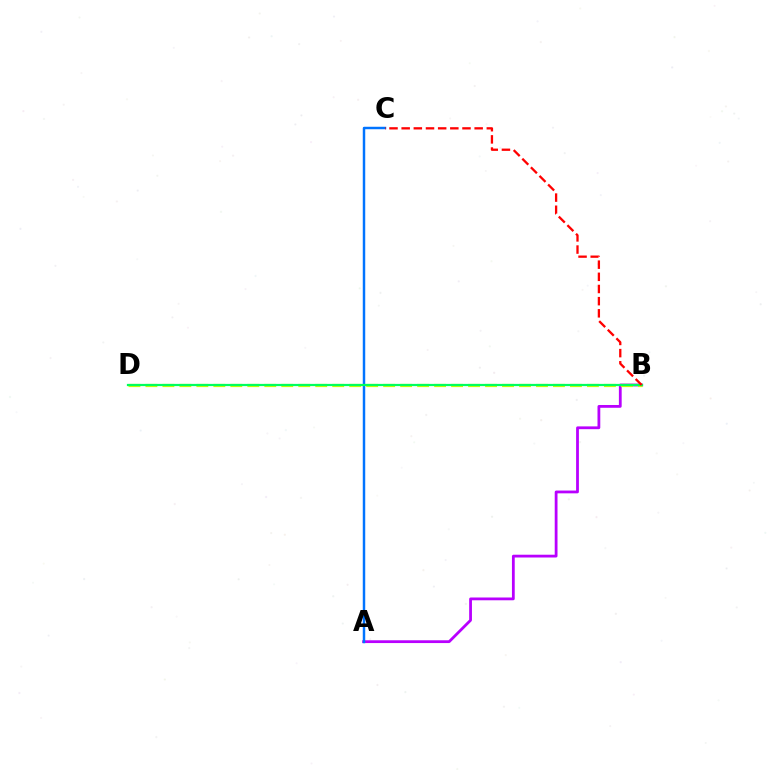{('A', 'B'): [{'color': '#b900ff', 'line_style': 'solid', 'thickness': 2.01}], ('A', 'C'): [{'color': '#0074ff', 'line_style': 'solid', 'thickness': 1.77}], ('B', 'D'): [{'color': '#d1ff00', 'line_style': 'dashed', 'thickness': 2.31}, {'color': '#00ff5c', 'line_style': 'solid', 'thickness': 1.6}], ('B', 'C'): [{'color': '#ff0000', 'line_style': 'dashed', 'thickness': 1.65}]}